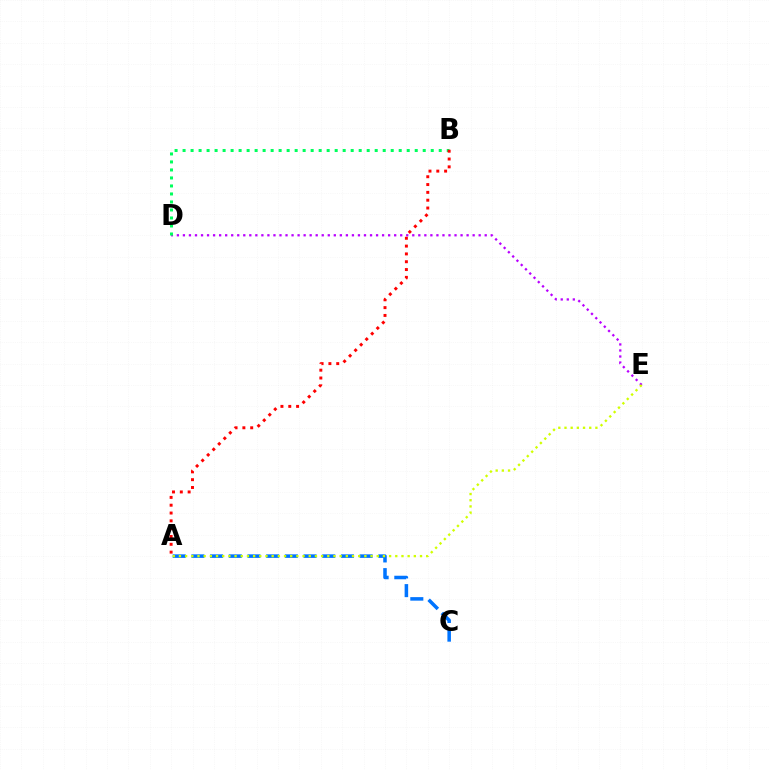{('D', 'E'): [{'color': '#b900ff', 'line_style': 'dotted', 'thickness': 1.64}], ('B', 'D'): [{'color': '#00ff5c', 'line_style': 'dotted', 'thickness': 2.17}], ('A', 'C'): [{'color': '#0074ff', 'line_style': 'dashed', 'thickness': 2.54}], ('A', 'E'): [{'color': '#d1ff00', 'line_style': 'dotted', 'thickness': 1.68}], ('A', 'B'): [{'color': '#ff0000', 'line_style': 'dotted', 'thickness': 2.12}]}